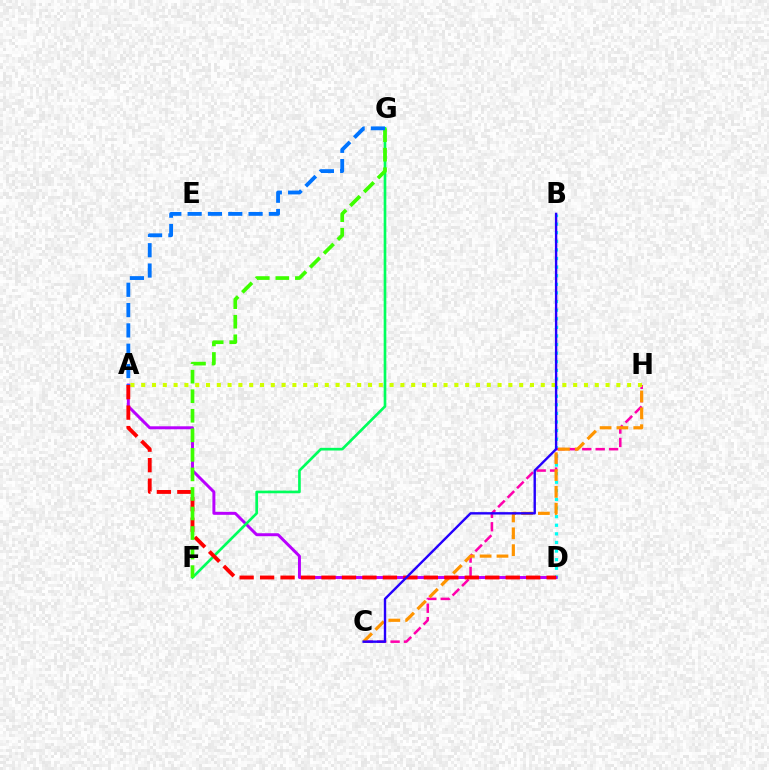{('B', 'D'): [{'color': '#00fff6', 'line_style': 'dotted', 'thickness': 2.34}], ('A', 'D'): [{'color': '#b900ff', 'line_style': 'solid', 'thickness': 2.13}, {'color': '#ff0000', 'line_style': 'dashed', 'thickness': 2.78}], ('C', 'H'): [{'color': '#ff00ac', 'line_style': 'dashed', 'thickness': 1.82}, {'color': '#ff9400', 'line_style': 'dashed', 'thickness': 2.29}], ('A', 'H'): [{'color': '#d1ff00', 'line_style': 'dotted', 'thickness': 2.93}], ('F', 'G'): [{'color': '#00ff5c', 'line_style': 'solid', 'thickness': 1.91}, {'color': '#3dff00', 'line_style': 'dashed', 'thickness': 2.66}], ('A', 'G'): [{'color': '#0074ff', 'line_style': 'dashed', 'thickness': 2.76}], ('B', 'C'): [{'color': '#2500ff', 'line_style': 'solid', 'thickness': 1.72}]}